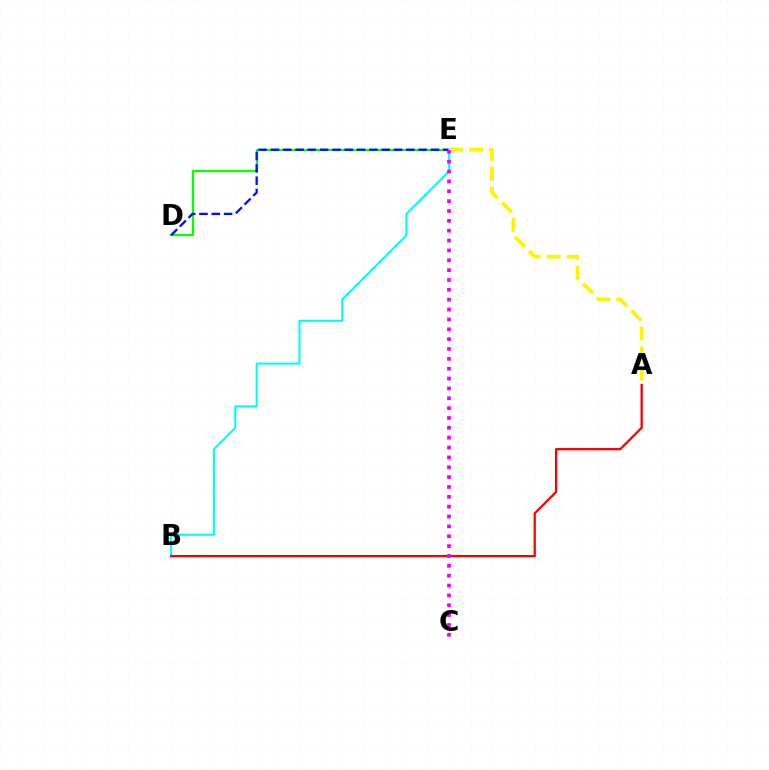{('D', 'E'): [{'color': '#08ff00', 'line_style': 'solid', 'thickness': 1.64}, {'color': '#0010ff', 'line_style': 'dashed', 'thickness': 1.67}], ('B', 'E'): [{'color': '#00fff6', 'line_style': 'solid', 'thickness': 1.51}], ('A', 'B'): [{'color': '#ff0000', 'line_style': 'solid', 'thickness': 1.66}], ('A', 'E'): [{'color': '#fcf500', 'line_style': 'dashed', 'thickness': 2.71}], ('C', 'E'): [{'color': '#ee00ff', 'line_style': 'dotted', 'thickness': 2.68}]}